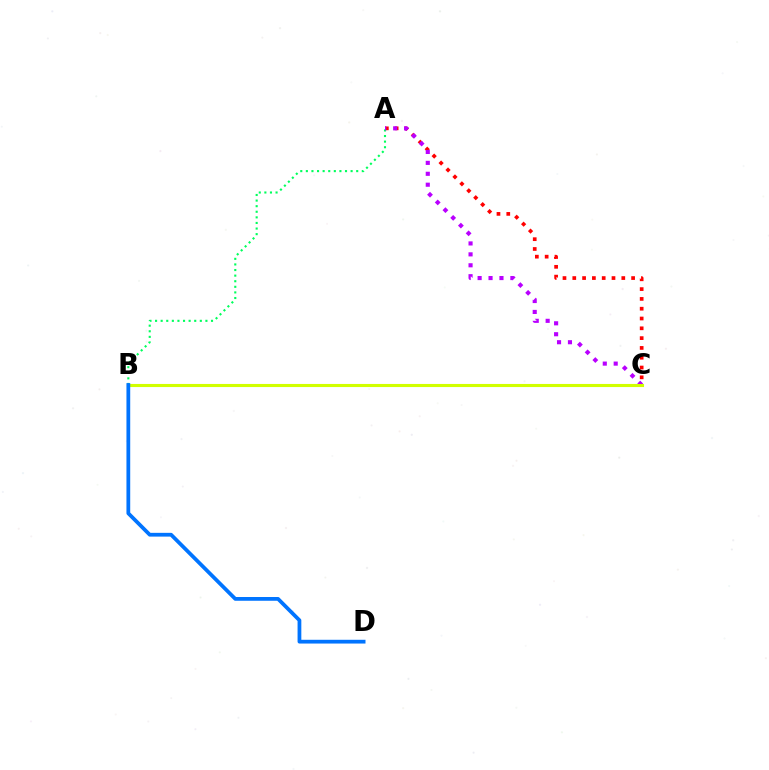{('A', 'C'): [{'color': '#ff0000', 'line_style': 'dotted', 'thickness': 2.66}, {'color': '#b900ff', 'line_style': 'dotted', 'thickness': 2.97}], ('A', 'B'): [{'color': '#00ff5c', 'line_style': 'dotted', 'thickness': 1.52}], ('B', 'C'): [{'color': '#d1ff00', 'line_style': 'solid', 'thickness': 2.23}], ('B', 'D'): [{'color': '#0074ff', 'line_style': 'solid', 'thickness': 2.71}]}